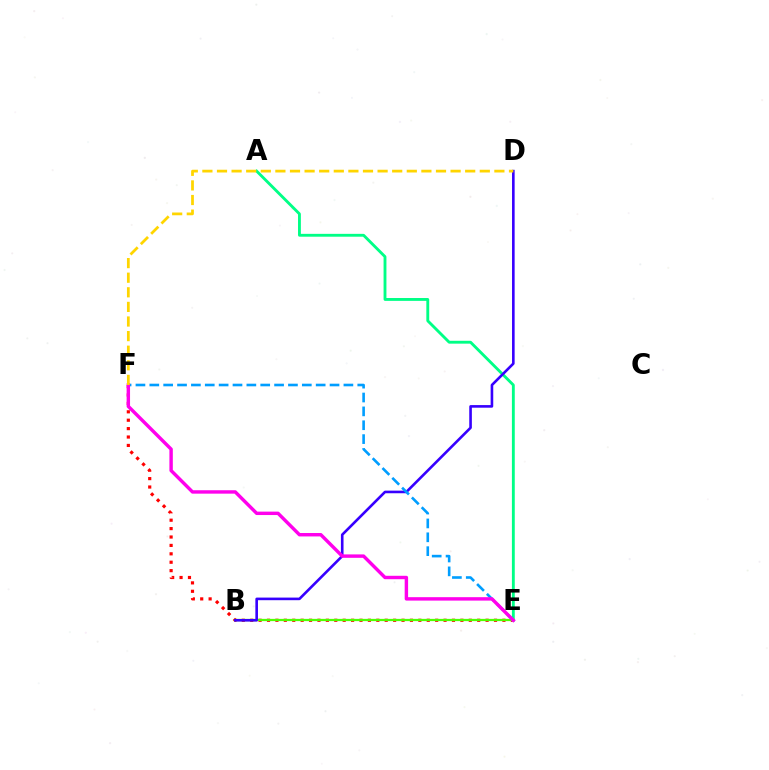{('E', 'F'): [{'color': '#ff0000', 'line_style': 'dotted', 'thickness': 2.28}, {'color': '#009eff', 'line_style': 'dashed', 'thickness': 1.88}, {'color': '#ff00ed', 'line_style': 'solid', 'thickness': 2.46}], ('B', 'E'): [{'color': '#4fff00', 'line_style': 'solid', 'thickness': 1.62}], ('A', 'E'): [{'color': '#00ff86', 'line_style': 'solid', 'thickness': 2.06}], ('B', 'D'): [{'color': '#3700ff', 'line_style': 'solid', 'thickness': 1.88}], ('D', 'F'): [{'color': '#ffd500', 'line_style': 'dashed', 'thickness': 1.98}]}